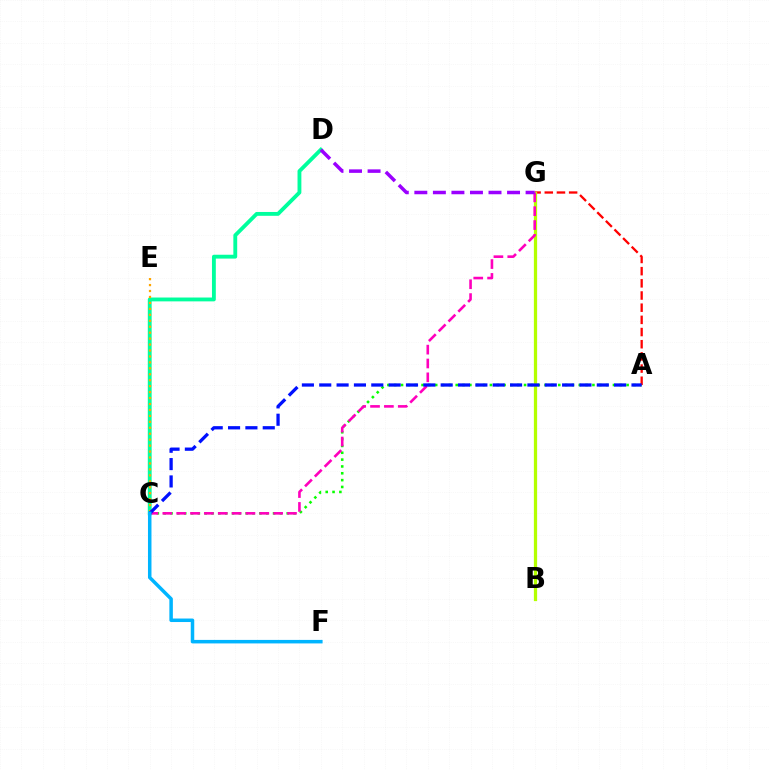{('A', 'C'): [{'color': '#08ff00', 'line_style': 'dotted', 'thickness': 1.86}, {'color': '#0010ff', 'line_style': 'dashed', 'thickness': 2.36}], ('C', 'D'): [{'color': '#00ff9d', 'line_style': 'solid', 'thickness': 2.77}], ('A', 'G'): [{'color': '#ff0000', 'line_style': 'dashed', 'thickness': 1.65}], ('B', 'G'): [{'color': '#b3ff00', 'line_style': 'solid', 'thickness': 2.34}], ('C', 'E'): [{'color': '#ffa500', 'line_style': 'dotted', 'thickness': 1.62}], ('C', 'G'): [{'color': '#ff00bd', 'line_style': 'dashed', 'thickness': 1.88}], ('D', 'G'): [{'color': '#9b00ff', 'line_style': 'dashed', 'thickness': 2.52}], ('C', 'F'): [{'color': '#00b5ff', 'line_style': 'solid', 'thickness': 2.52}]}